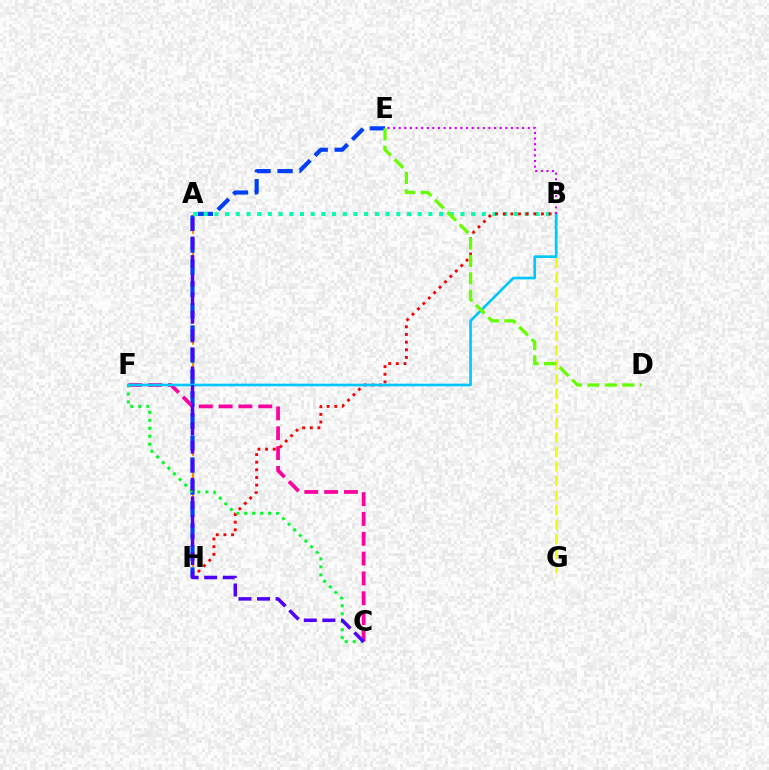{('A', 'H'): [{'color': '#ff8800', 'line_style': 'dashed', 'thickness': 1.51}], ('E', 'H'): [{'color': '#003fff', 'line_style': 'dashed', 'thickness': 2.99}], ('C', 'F'): [{'color': '#ff00a0', 'line_style': 'dashed', 'thickness': 2.69}, {'color': '#00ff27', 'line_style': 'dotted', 'thickness': 2.16}], ('A', 'B'): [{'color': '#00ffaf', 'line_style': 'dotted', 'thickness': 2.91}], ('B', 'G'): [{'color': '#eeff00', 'line_style': 'dashed', 'thickness': 1.97}], ('B', 'H'): [{'color': '#ff0000', 'line_style': 'dotted', 'thickness': 2.08}], ('B', 'F'): [{'color': '#00c7ff', 'line_style': 'solid', 'thickness': 1.91}], ('A', 'C'): [{'color': '#4f00ff', 'line_style': 'dashed', 'thickness': 2.52}], ('D', 'E'): [{'color': '#66ff00', 'line_style': 'dashed', 'thickness': 2.37}], ('B', 'E'): [{'color': '#d600ff', 'line_style': 'dotted', 'thickness': 1.52}]}